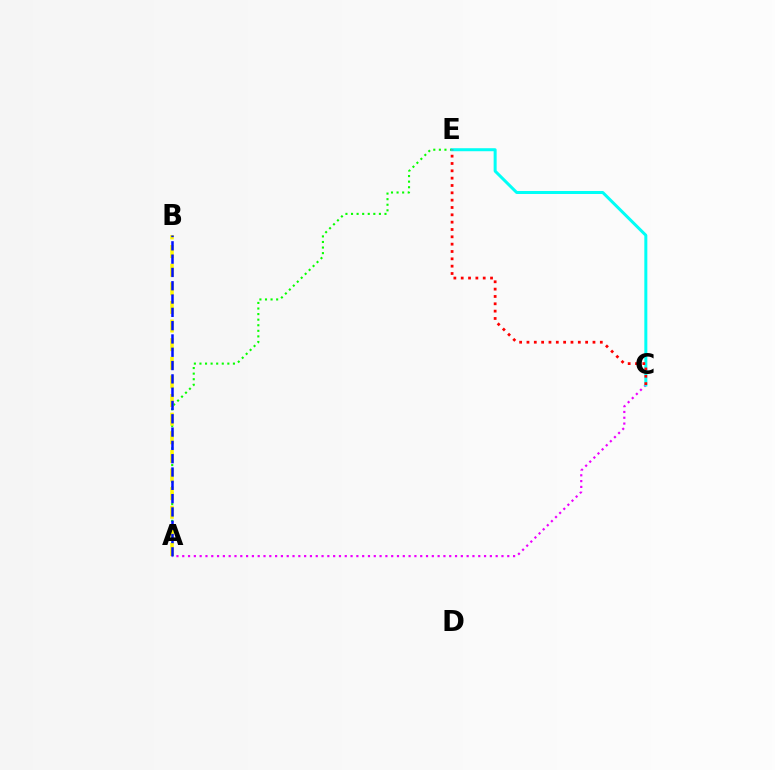{('A', 'E'): [{'color': '#08ff00', 'line_style': 'dotted', 'thickness': 1.52}], ('A', 'B'): [{'color': '#fcf500', 'line_style': 'dashed', 'thickness': 2.53}, {'color': '#0010ff', 'line_style': 'dashed', 'thickness': 1.81}], ('A', 'C'): [{'color': '#ee00ff', 'line_style': 'dotted', 'thickness': 1.58}], ('C', 'E'): [{'color': '#00fff6', 'line_style': 'solid', 'thickness': 2.16}, {'color': '#ff0000', 'line_style': 'dotted', 'thickness': 1.99}]}